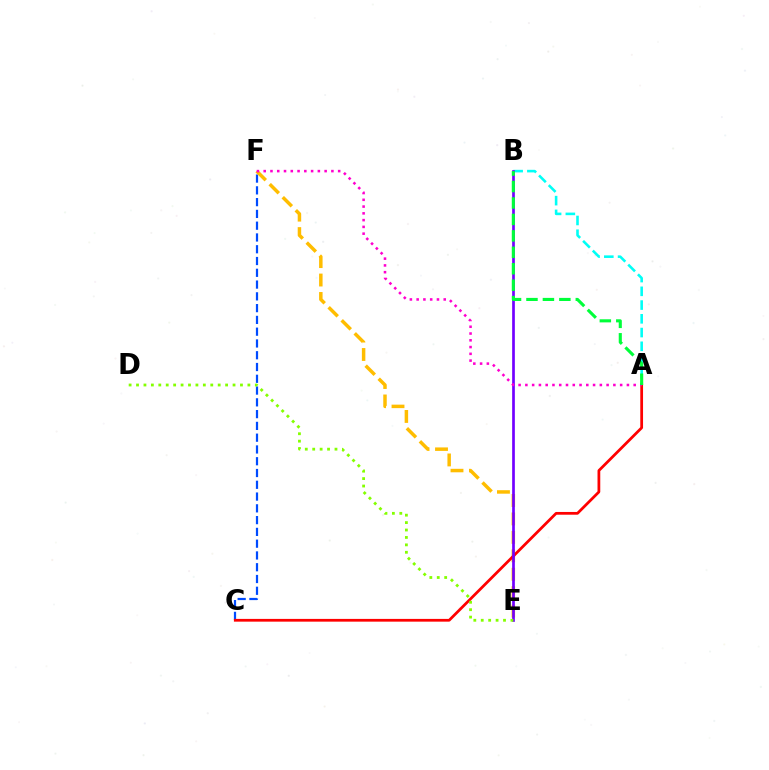{('C', 'F'): [{'color': '#004bff', 'line_style': 'dashed', 'thickness': 1.6}], ('A', 'B'): [{'color': '#00fff6', 'line_style': 'dashed', 'thickness': 1.87}, {'color': '#00ff39', 'line_style': 'dashed', 'thickness': 2.23}], ('E', 'F'): [{'color': '#ffbd00', 'line_style': 'dashed', 'thickness': 2.5}], ('A', 'C'): [{'color': '#ff0000', 'line_style': 'solid', 'thickness': 1.98}], ('B', 'E'): [{'color': '#7200ff', 'line_style': 'solid', 'thickness': 1.94}], ('D', 'E'): [{'color': '#84ff00', 'line_style': 'dotted', 'thickness': 2.02}], ('A', 'F'): [{'color': '#ff00cf', 'line_style': 'dotted', 'thickness': 1.84}]}